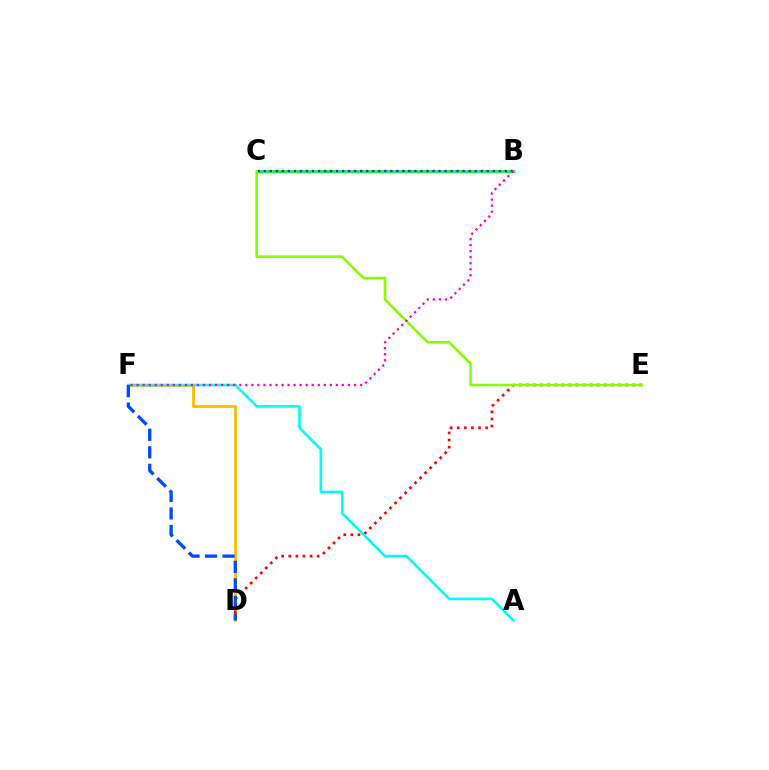{('D', 'F'): [{'color': '#ffbd00', 'line_style': 'solid', 'thickness': 2.0}, {'color': '#004bff', 'line_style': 'dashed', 'thickness': 2.38}], ('D', 'E'): [{'color': '#ff0000', 'line_style': 'dotted', 'thickness': 1.93}], ('B', 'C'): [{'color': '#00ff39', 'line_style': 'solid', 'thickness': 2.07}, {'color': '#7200ff', 'line_style': 'dotted', 'thickness': 1.64}], ('A', 'F'): [{'color': '#00fff6', 'line_style': 'solid', 'thickness': 1.88}], ('C', 'E'): [{'color': '#84ff00', 'line_style': 'solid', 'thickness': 1.84}], ('B', 'F'): [{'color': '#ff00cf', 'line_style': 'dotted', 'thickness': 1.64}]}